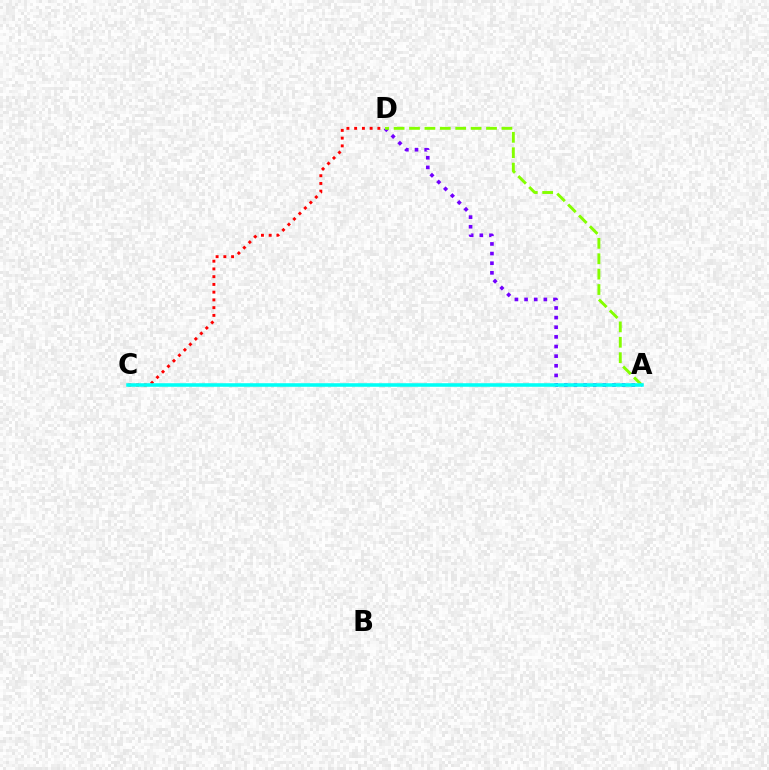{('A', 'D'): [{'color': '#7200ff', 'line_style': 'dotted', 'thickness': 2.62}, {'color': '#84ff00', 'line_style': 'dashed', 'thickness': 2.09}], ('C', 'D'): [{'color': '#ff0000', 'line_style': 'dotted', 'thickness': 2.1}], ('A', 'C'): [{'color': '#00fff6', 'line_style': 'solid', 'thickness': 2.56}]}